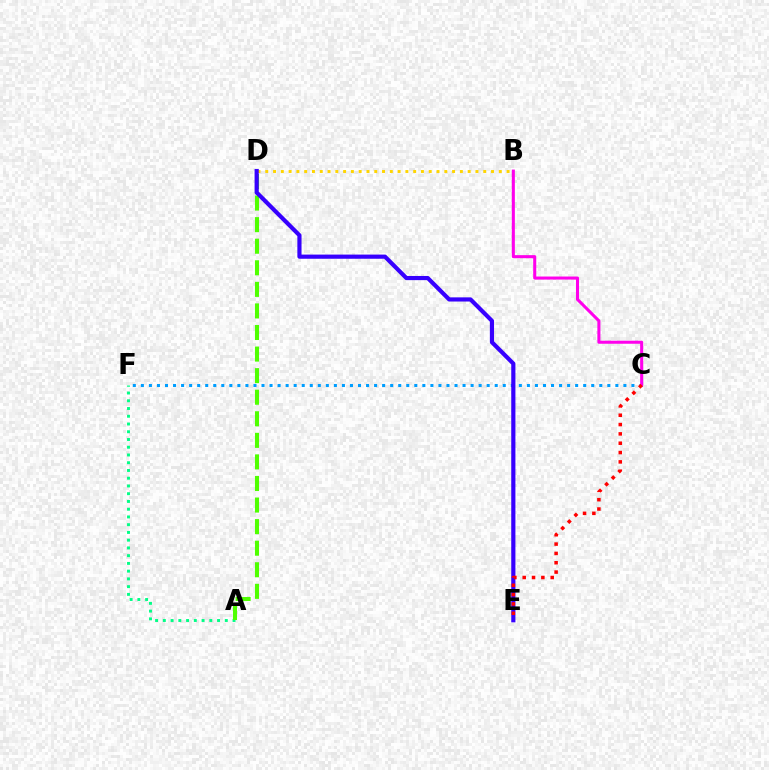{('A', 'F'): [{'color': '#00ff86', 'line_style': 'dotted', 'thickness': 2.1}], ('A', 'D'): [{'color': '#4fff00', 'line_style': 'dashed', 'thickness': 2.93}], ('B', 'D'): [{'color': '#ffd500', 'line_style': 'dotted', 'thickness': 2.12}], ('C', 'F'): [{'color': '#009eff', 'line_style': 'dotted', 'thickness': 2.19}], ('D', 'E'): [{'color': '#3700ff', 'line_style': 'solid', 'thickness': 3.0}], ('B', 'C'): [{'color': '#ff00ed', 'line_style': 'solid', 'thickness': 2.2}], ('C', 'E'): [{'color': '#ff0000', 'line_style': 'dotted', 'thickness': 2.54}]}